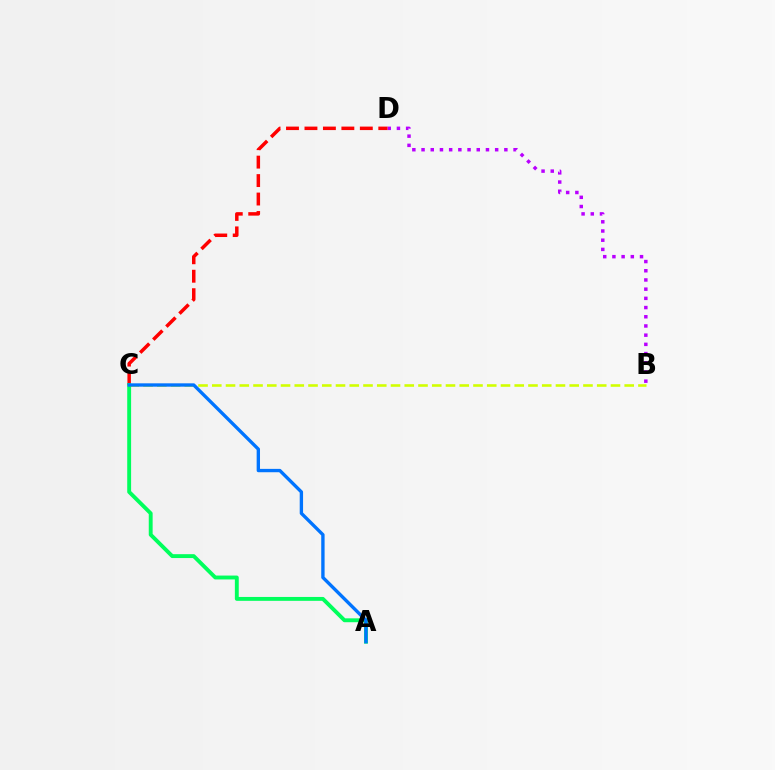{('B', 'D'): [{'color': '#b900ff', 'line_style': 'dotted', 'thickness': 2.5}], ('C', 'D'): [{'color': '#ff0000', 'line_style': 'dashed', 'thickness': 2.51}], ('B', 'C'): [{'color': '#d1ff00', 'line_style': 'dashed', 'thickness': 1.87}], ('A', 'C'): [{'color': '#00ff5c', 'line_style': 'solid', 'thickness': 2.79}, {'color': '#0074ff', 'line_style': 'solid', 'thickness': 2.41}]}